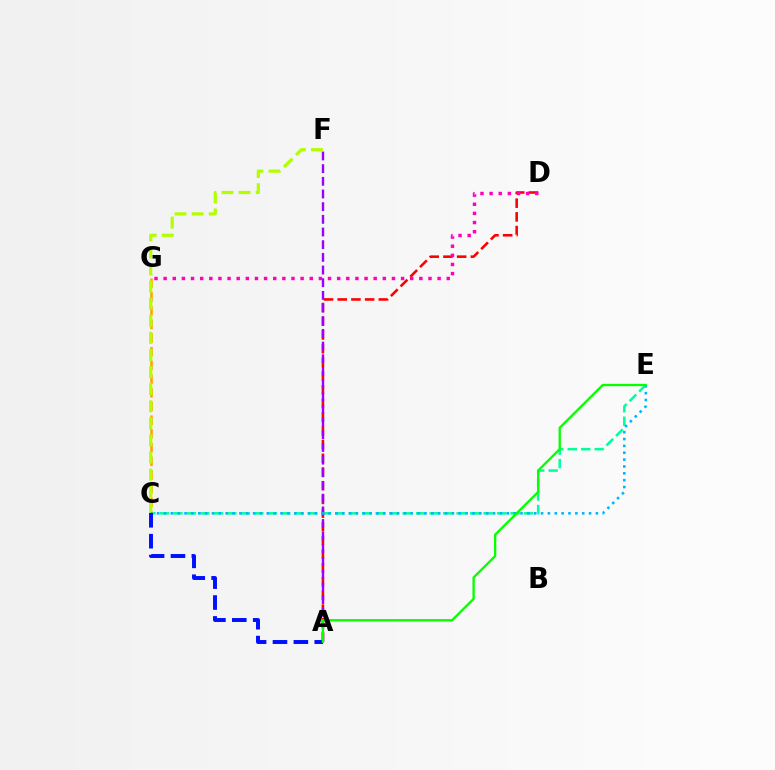{('A', 'D'): [{'color': '#ff0000', 'line_style': 'dashed', 'thickness': 1.86}], ('C', 'E'): [{'color': '#00ff9d', 'line_style': 'dashed', 'thickness': 1.83}, {'color': '#00b5ff', 'line_style': 'dotted', 'thickness': 1.86}], ('A', 'F'): [{'color': '#9b00ff', 'line_style': 'dashed', 'thickness': 1.72}], ('C', 'G'): [{'color': '#ffa500', 'line_style': 'dashed', 'thickness': 1.86}], ('C', 'F'): [{'color': '#b3ff00', 'line_style': 'dashed', 'thickness': 2.32}], ('A', 'C'): [{'color': '#0010ff', 'line_style': 'dashed', 'thickness': 2.84}], ('D', 'G'): [{'color': '#ff00bd', 'line_style': 'dotted', 'thickness': 2.48}], ('A', 'E'): [{'color': '#08ff00', 'line_style': 'solid', 'thickness': 1.68}]}